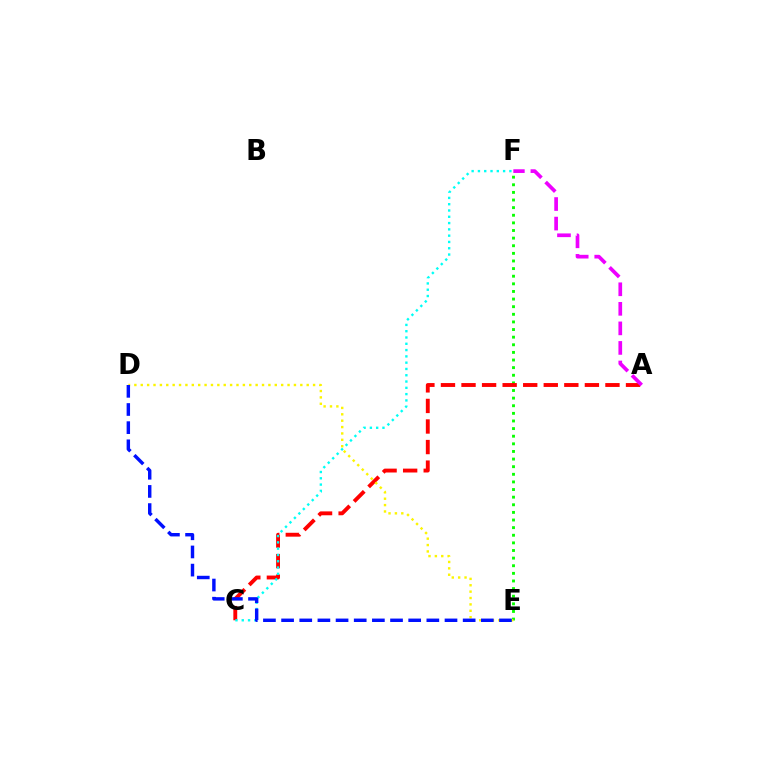{('E', 'F'): [{'color': '#08ff00', 'line_style': 'dotted', 'thickness': 2.07}], ('A', 'C'): [{'color': '#ff0000', 'line_style': 'dashed', 'thickness': 2.79}], ('C', 'F'): [{'color': '#00fff6', 'line_style': 'dotted', 'thickness': 1.71}], ('A', 'F'): [{'color': '#ee00ff', 'line_style': 'dashed', 'thickness': 2.66}], ('D', 'E'): [{'color': '#fcf500', 'line_style': 'dotted', 'thickness': 1.73}, {'color': '#0010ff', 'line_style': 'dashed', 'thickness': 2.47}]}